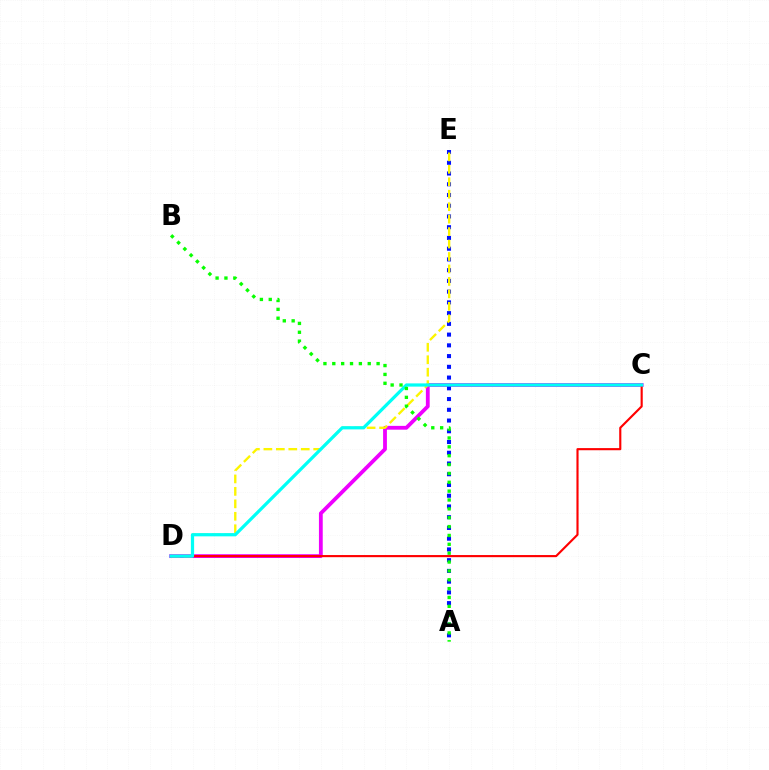{('C', 'D'): [{'color': '#ee00ff', 'line_style': 'solid', 'thickness': 2.74}, {'color': '#ff0000', 'line_style': 'solid', 'thickness': 1.54}, {'color': '#00fff6', 'line_style': 'solid', 'thickness': 2.32}], ('A', 'E'): [{'color': '#0010ff', 'line_style': 'dotted', 'thickness': 2.92}], ('D', 'E'): [{'color': '#fcf500', 'line_style': 'dashed', 'thickness': 1.69}], ('A', 'B'): [{'color': '#08ff00', 'line_style': 'dotted', 'thickness': 2.41}]}